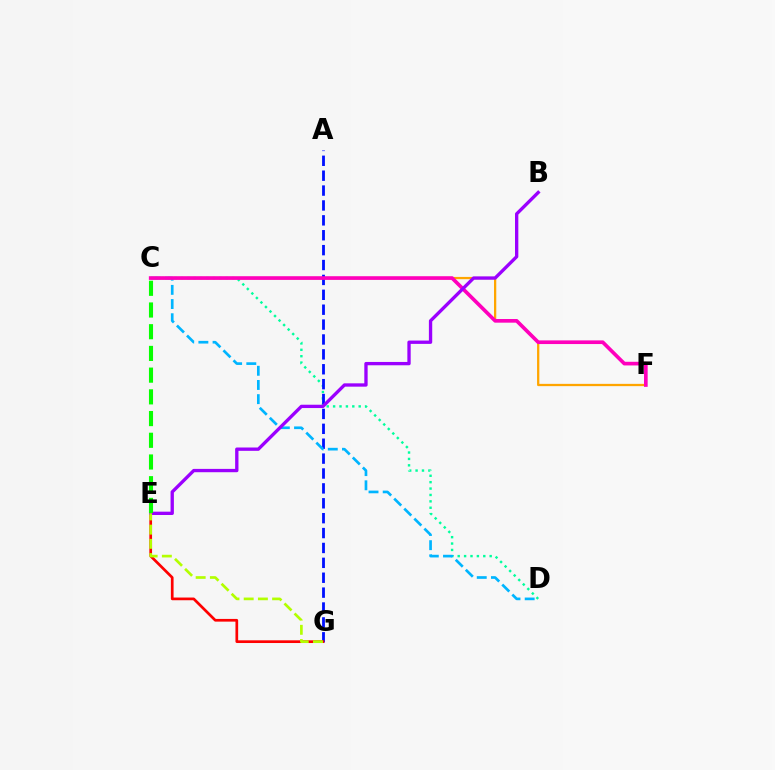{('C', 'D'): [{'color': '#00ff9d', 'line_style': 'dotted', 'thickness': 1.74}, {'color': '#00b5ff', 'line_style': 'dashed', 'thickness': 1.93}], ('C', 'F'): [{'color': '#ffa500', 'line_style': 'solid', 'thickness': 1.64}, {'color': '#ff00bd', 'line_style': 'solid', 'thickness': 2.64}], ('A', 'G'): [{'color': '#0010ff', 'line_style': 'dashed', 'thickness': 2.02}], ('E', 'G'): [{'color': '#ff0000', 'line_style': 'solid', 'thickness': 1.95}, {'color': '#b3ff00', 'line_style': 'dashed', 'thickness': 1.93}], ('B', 'E'): [{'color': '#9b00ff', 'line_style': 'solid', 'thickness': 2.4}], ('C', 'E'): [{'color': '#08ff00', 'line_style': 'dashed', 'thickness': 2.95}]}